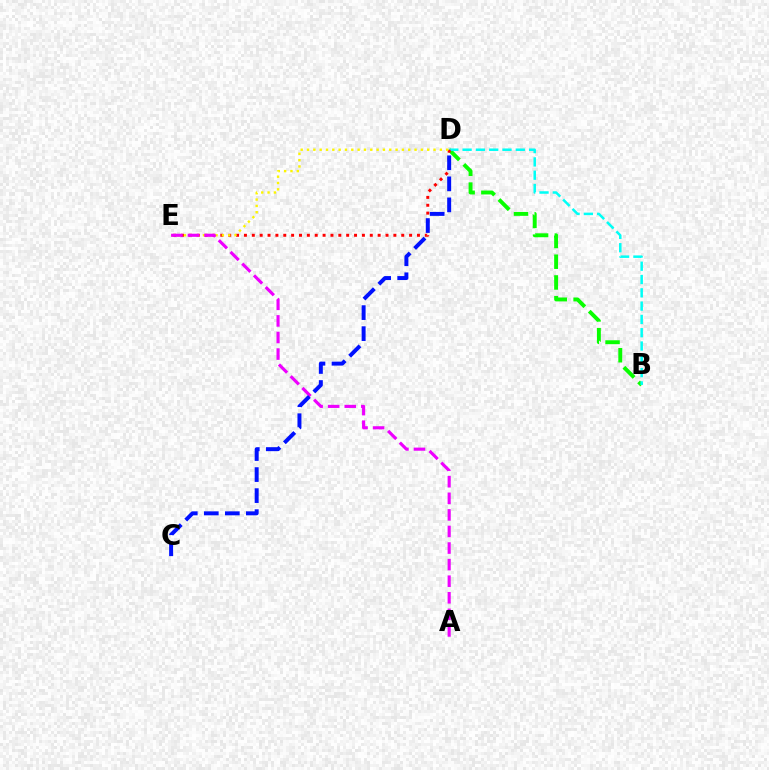{('B', 'D'): [{'color': '#08ff00', 'line_style': 'dashed', 'thickness': 2.82}, {'color': '#00fff6', 'line_style': 'dashed', 'thickness': 1.81}], ('D', 'E'): [{'color': '#ff0000', 'line_style': 'dotted', 'thickness': 2.14}, {'color': '#fcf500', 'line_style': 'dotted', 'thickness': 1.72}], ('A', 'E'): [{'color': '#ee00ff', 'line_style': 'dashed', 'thickness': 2.25}], ('C', 'D'): [{'color': '#0010ff', 'line_style': 'dashed', 'thickness': 2.86}]}